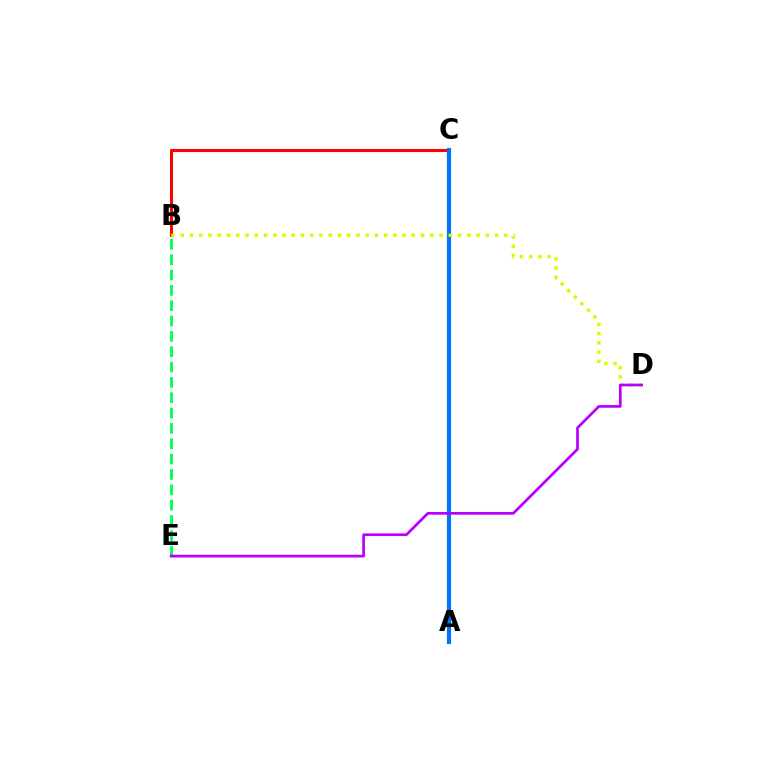{('B', 'C'): [{'color': '#ff0000', 'line_style': 'solid', 'thickness': 2.22}], ('A', 'C'): [{'color': '#0074ff', 'line_style': 'solid', 'thickness': 2.99}], ('B', 'E'): [{'color': '#00ff5c', 'line_style': 'dashed', 'thickness': 2.08}], ('B', 'D'): [{'color': '#d1ff00', 'line_style': 'dotted', 'thickness': 2.51}], ('D', 'E'): [{'color': '#b900ff', 'line_style': 'solid', 'thickness': 1.95}]}